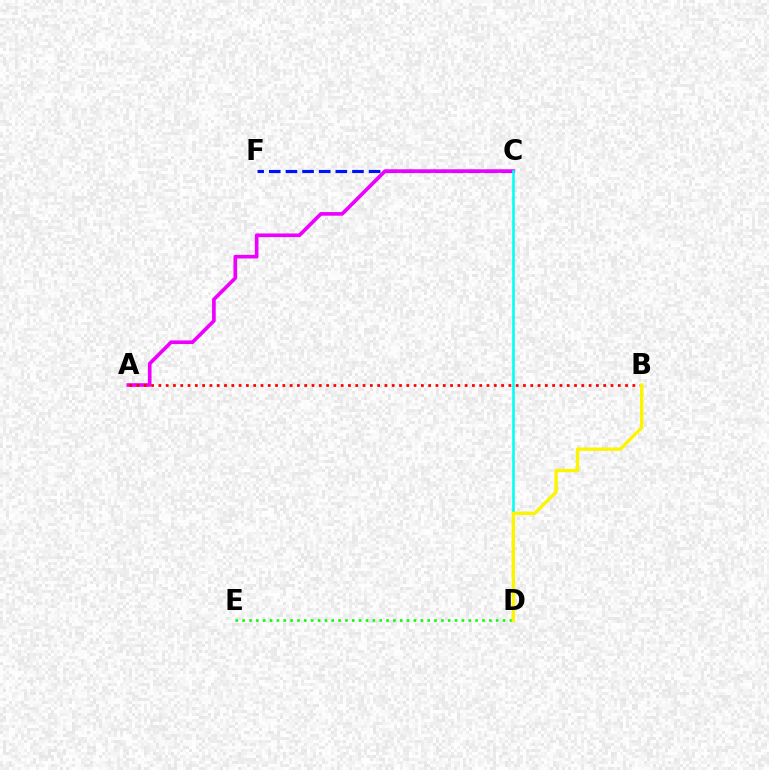{('C', 'F'): [{'color': '#0010ff', 'line_style': 'dashed', 'thickness': 2.26}], ('A', 'C'): [{'color': '#ee00ff', 'line_style': 'solid', 'thickness': 2.63}], ('C', 'D'): [{'color': '#00fff6', 'line_style': 'solid', 'thickness': 1.86}], ('D', 'E'): [{'color': '#08ff00', 'line_style': 'dotted', 'thickness': 1.86}], ('A', 'B'): [{'color': '#ff0000', 'line_style': 'dotted', 'thickness': 1.98}], ('B', 'D'): [{'color': '#fcf500', 'line_style': 'solid', 'thickness': 2.41}]}